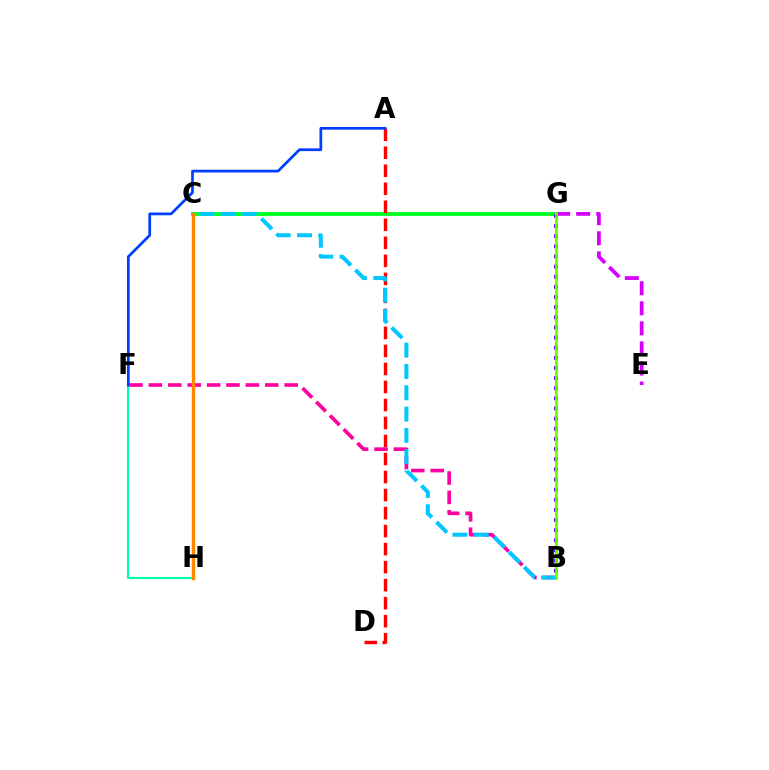{('E', 'G'): [{'color': '#d600ff', 'line_style': 'dashed', 'thickness': 2.72}], ('C', 'G'): [{'color': '#00ff27', 'line_style': 'solid', 'thickness': 2.77}], ('B', 'G'): [{'color': '#eeff00', 'line_style': 'solid', 'thickness': 1.59}, {'color': '#4f00ff', 'line_style': 'dotted', 'thickness': 2.75}, {'color': '#66ff00', 'line_style': 'solid', 'thickness': 1.91}], ('A', 'D'): [{'color': '#ff0000', 'line_style': 'dashed', 'thickness': 2.45}], ('B', 'F'): [{'color': '#ff00a0', 'line_style': 'dashed', 'thickness': 2.64}], ('B', 'C'): [{'color': '#00c7ff', 'line_style': 'dashed', 'thickness': 2.89}], ('F', 'H'): [{'color': '#00ffaf', 'line_style': 'solid', 'thickness': 1.54}], ('A', 'F'): [{'color': '#003fff', 'line_style': 'solid', 'thickness': 1.97}], ('C', 'H'): [{'color': '#ff8800', 'line_style': 'solid', 'thickness': 2.45}]}